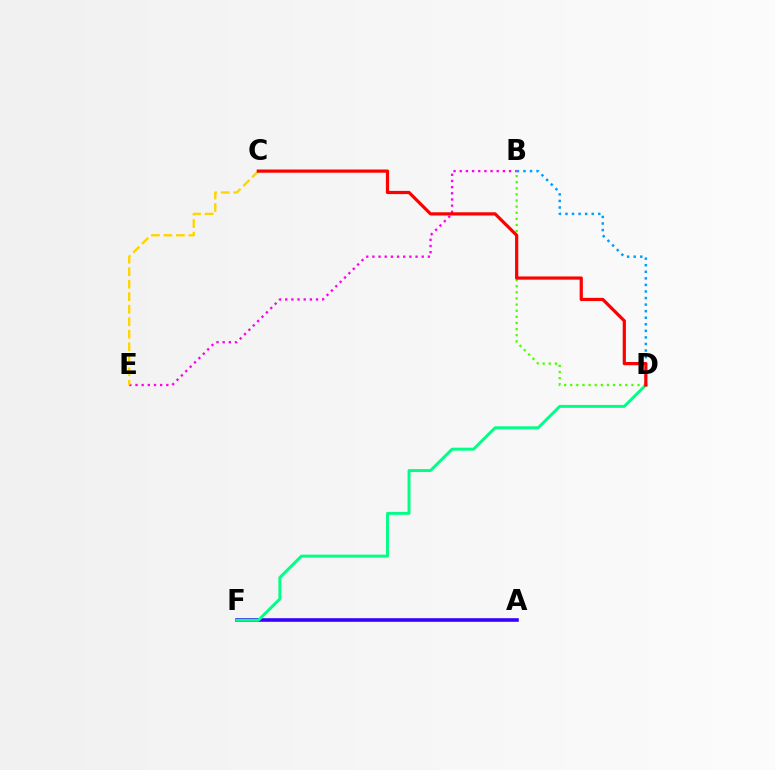{('B', 'E'): [{'color': '#ff00ed', 'line_style': 'dotted', 'thickness': 1.68}], ('C', 'E'): [{'color': '#ffd500', 'line_style': 'dashed', 'thickness': 1.7}], ('A', 'F'): [{'color': '#3700ff', 'line_style': 'solid', 'thickness': 2.59}], ('D', 'F'): [{'color': '#00ff86', 'line_style': 'solid', 'thickness': 2.12}], ('B', 'D'): [{'color': '#009eff', 'line_style': 'dotted', 'thickness': 1.78}, {'color': '#4fff00', 'line_style': 'dotted', 'thickness': 1.66}], ('C', 'D'): [{'color': '#ff0000', 'line_style': 'solid', 'thickness': 2.31}]}